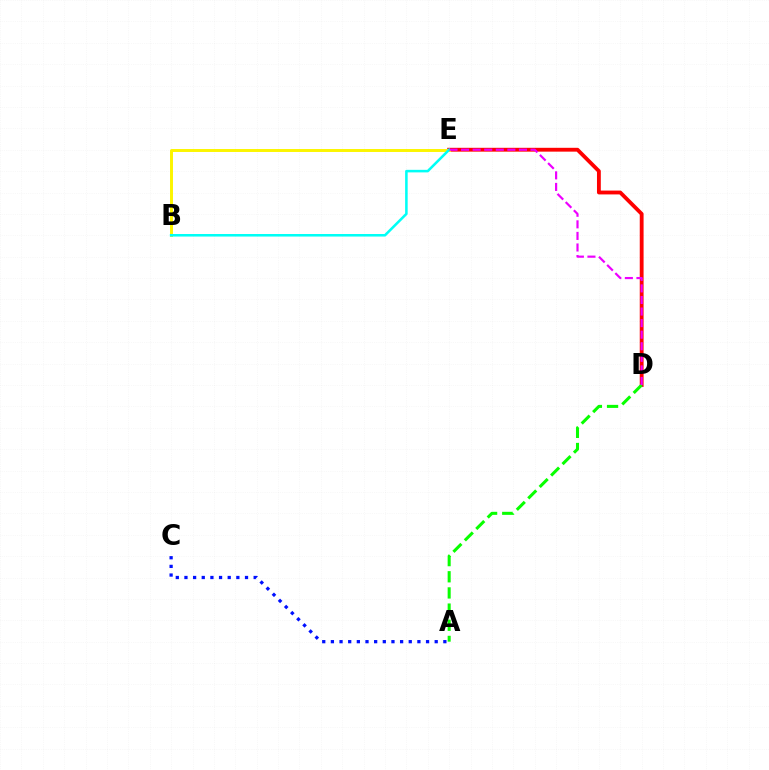{('D', 'E'): [{'color': '#ff0000', 'line_style': 'solid', 'thickness': 2.76}, {'color': '#ee00ff', 'line_style': 'dashed', 'thickness': 1.57}], ('A', 'D'): [{'color': '#08ff00', 'line_style': 'dashed', 'thickness': 2.2}], ('B', 'E'): [{'color': '#fcf500', 'line_style': 'solid', 'thickness': 2.12}, {'color': '#00fff6', 'line_style': 'solid', 'thickness': 1.84}], ('A', 'C'): [{'color': '#0010ff', 'line_style': 'dotted', 'thickness': 2.35}]}